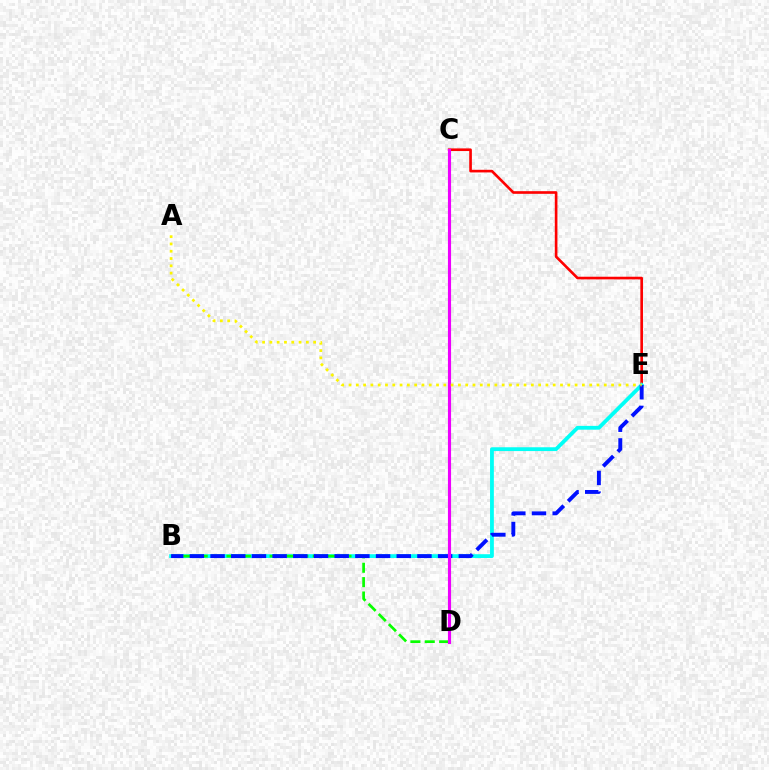{('C', 'E'): [{'color': '#ff0000', 'line_style': 'solid', 'thickness': 1.9}], ('B', 'E'): [{'color': '#00fff6', 'line_style': 'solid', 'thickness': 2.74}, {'color': '#0010ff', 'line_style': 'dashed', 'thickness': 2.81}], ('B', 'D'): [{'color': '#08ff00', 'line_style': 'dashed', 'thickness': 1.95}], ('C', 'D'): [{'color': '#ee00ff', 'line_style': 'solid', 'thickness': 2.25}], ('A', 'E'): [{'color': '#fcf500', 'line_style': 'dotted', 'thickness': 1.98}]}